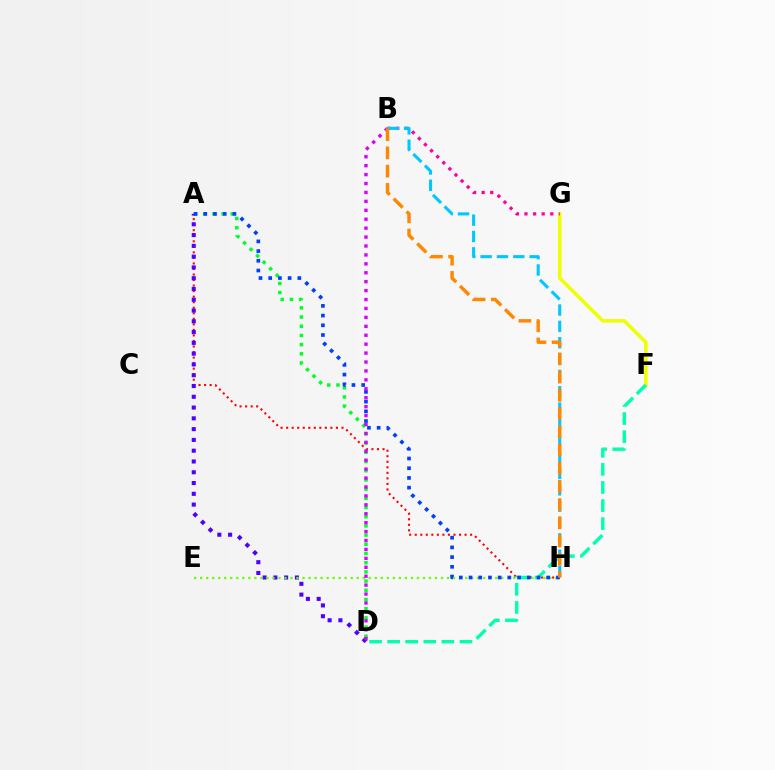{('A', 'D'): [{'color': '#00ff27', 'line_style': 'dotted', 'thickness': 2.5}, {'color': '#4f00ff', 'line_style': 'dotted', 'thickness': 2.93}], ('F', 'G'): [{'color': '#eeff00', 'line_style': 'solid', 'thickness': 2.56}], ('A', 'H'): [{'color': '#ff0000', 'line_style': 'dotted', 'thickness': 1.5}, {'color': '#003fff', 'line_style': 'dotted', 'thickness': 2.64}], ('E', 'H'): [{'color': '#66ff00', 'line_style': 'dotted', 'thickness': 1.64}], ('D', 'F'): [{'color': '#00ffaf', 'line_style': 'dashed', 'thickness': 2.46}], ('B', 'G'): [{'color': '#ff00a0', 'line_style': 'dotted', 'thickness': 2.34}], ('B', 'D'): [{'color': '#d600ff', 'line_style': 'dotted', 'thickness': 2.42}], ('B', 'H'): [{'color': '#00c7ff', 'line_style': 'dashed', 'thickness': 2.22}, {'color': '#ff8800', 'line_style': 'dashed', 'thickness': 2.47}]}